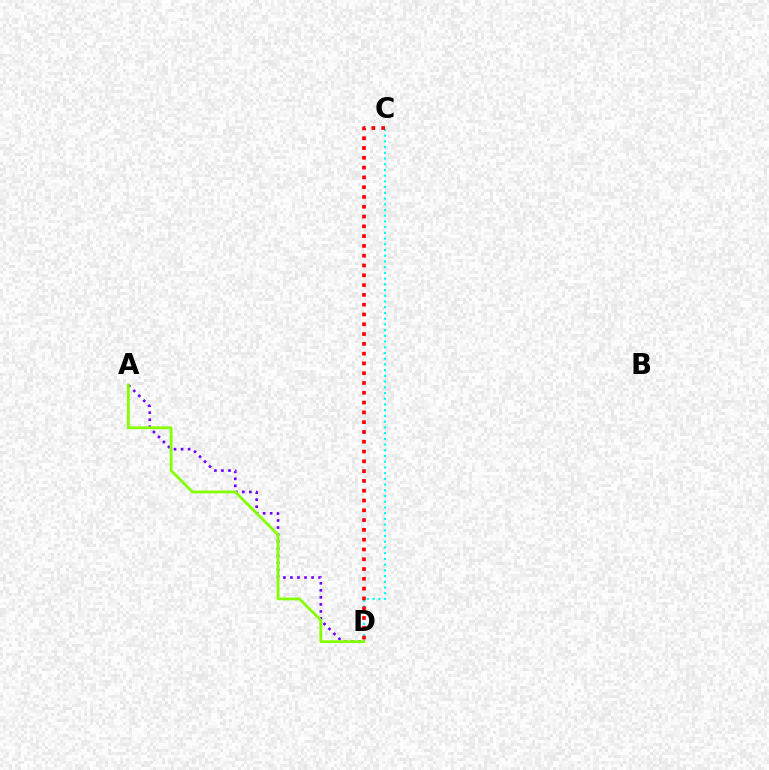{('A', 'D'): [{'color': '#7200ff', 'line_style': 'dotted', 'thickness': 1.91}, {'color': '#84ff00', 'line_style': 'solid', 'thickness': 2.01}], ('C', 'D'): [{'color': '#00fff6', 'line_style': 'dotted', 'thickness': 1.55}, {'color': '#ff0000', 'line_style': 'dotted', 'thickness': 2.66}]}